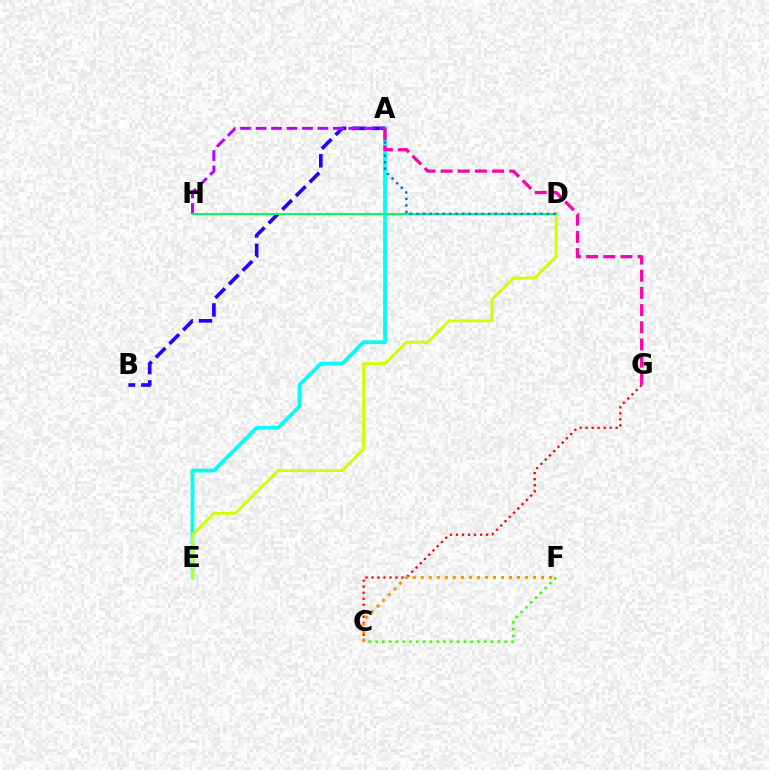{('A', 'E'): [{'color': '#00fff6', 'line_style': 'solid', 'thickness': 2.7}], ('C', 'G'): [{'color': '#ff0000', 'line_style': 'dotted', 'thickness': 1.63}], ('D', 'E'): [{'color': '#d1ff00', 'line_style': 'solid', 'thickness': 2.05}], ('A', 'B'): [{'color': '#2500ff', 'line_style': 'dashed', 'thickness': 2.63}], ('A', 'H'): [{'color': '#b900ff', 'line_style': 'dashed', 'thickness': 2.1}], ('C', 'F'): [{'color': '#3dff00', 'line_style': 'dotted', 'thickness': 1.85}, {'color': '#ff9400', 'line_style': 'dotted', 'thickness': 2.18}], ('D', 'H'): [{'color': '#00ff5c', 'line_style': 'solid', 'thickness': 1.5}], ('A', 'D'): [{'color': '#0074ff', 'line_style': 'dotted', 'thickness': 1.77}], ('A', 'G'): [{'color': '#ff00ac', 'line_style': 'dashed', 'thickness': 2.33}]}